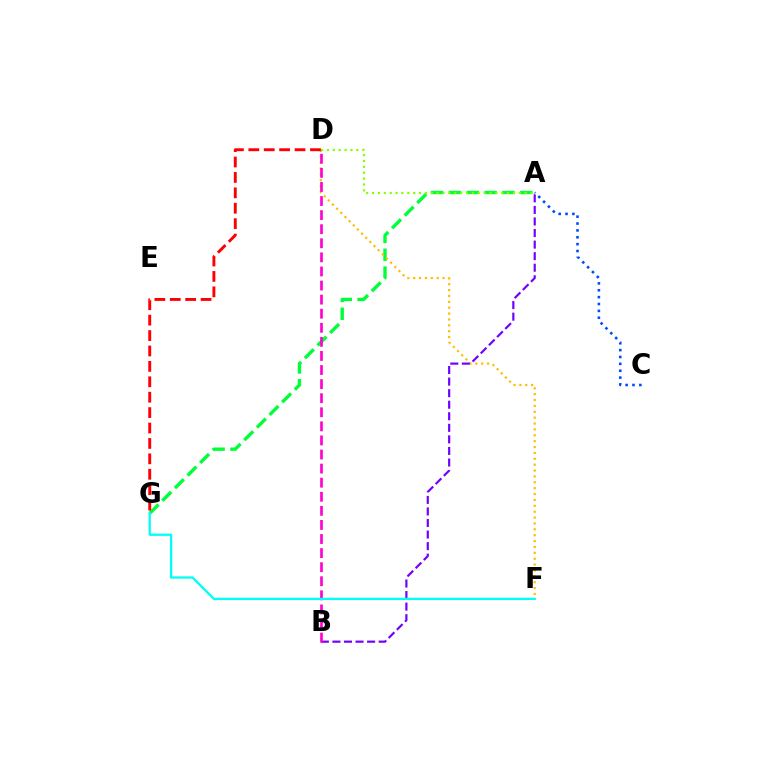{('A', 'G'): [{'color': '#00ff39', 'line_style': 'dashed', 'thickness': 2.42}], ('D', 'F'): [{'color': '#ffbd00', 'line_style': 'dotted', 'thickness': 1.6}], ('A', 'B'): [{'color': '#7200ff', 'line_style': 'dashed', 'thickness': 1.57}], ('B', 'D'): [{'color': '#ff00cf', 'line_style': 'dashed', 'thickness': 1.91}], ('A', 'D'): [{'color': '#84ff00', 'line_style': 'dotted', 'thickness': 1.6}], ('A', 'C'): [{'color': '#004bff', 'line_style': 'dotted', 'thickness': 1.87}], ('F', 'G'): [{'color': '#00fff6', 'line_style': 'solid', 'thickness': 1.65}], ('D', 'G'): [{'color': '#ff0000', 'line_style': 'dashed', 'thickness': 2.09}]}